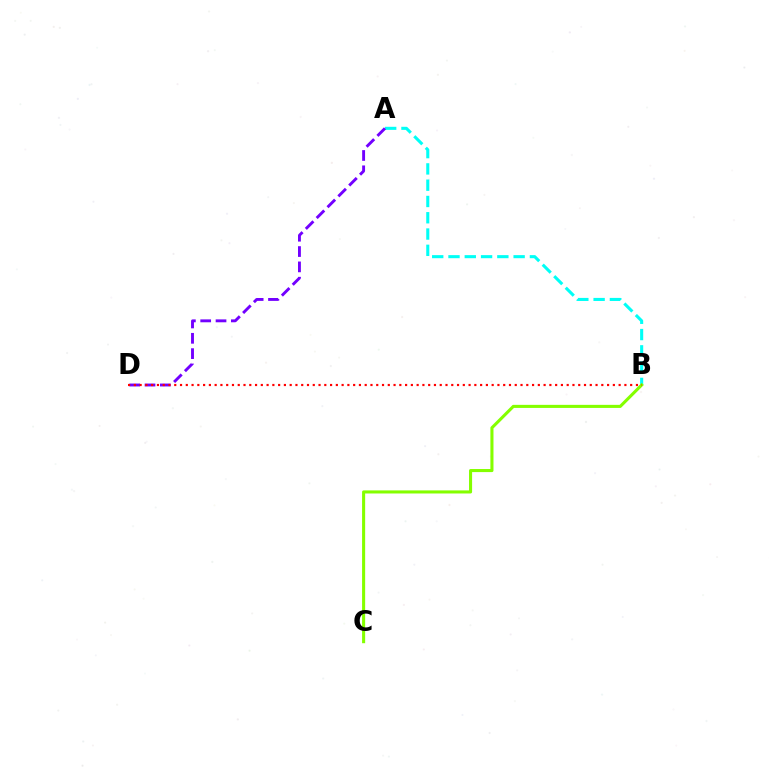{('A', 'B'): [{'color': '#00fff6', 'line_style': 'dashed', 'thickness': 2.21}], ('A', 'D'): [{'color': '#7200ff', 'line_style': 'dashed', 'thickness': 2.08}], ('B', 'C'): [{'color': '#84ff00', 'line_style': 'solid', 'thickness': 2.21}], ('B', 'D'): [{'color': '#ff0000', 'line_style': 'dotted', 'thickness': 1.57}]}